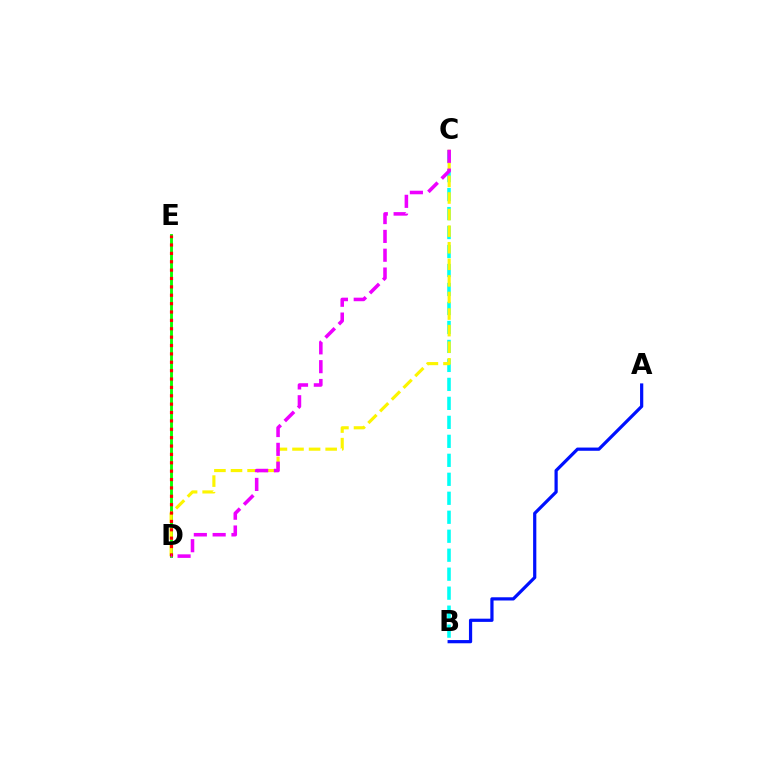{('B', 'C'): [{'color': '#00fff6', 'line_style': 'dashed', 'thickness': 2.58}], ('D', 'E'): [{'color': '#08ff00', 'line_style': 'solid', 'thickness': 2.07}, {'color': '#ff0000', 'line_style': 'dotted', 'thickness': 2.28}], ('A', 'B'): [{'color': '#0010ff', 'line_style': 'solid', 'thickness': 2.31}], ('C', 'D'): [{'color': '#fcf500', 'line_style': 'dashed', 'thickness': 2.25}, {'color': '#ee00ff', 'line_style': 'dashed', 'thickness': 2.56}]}